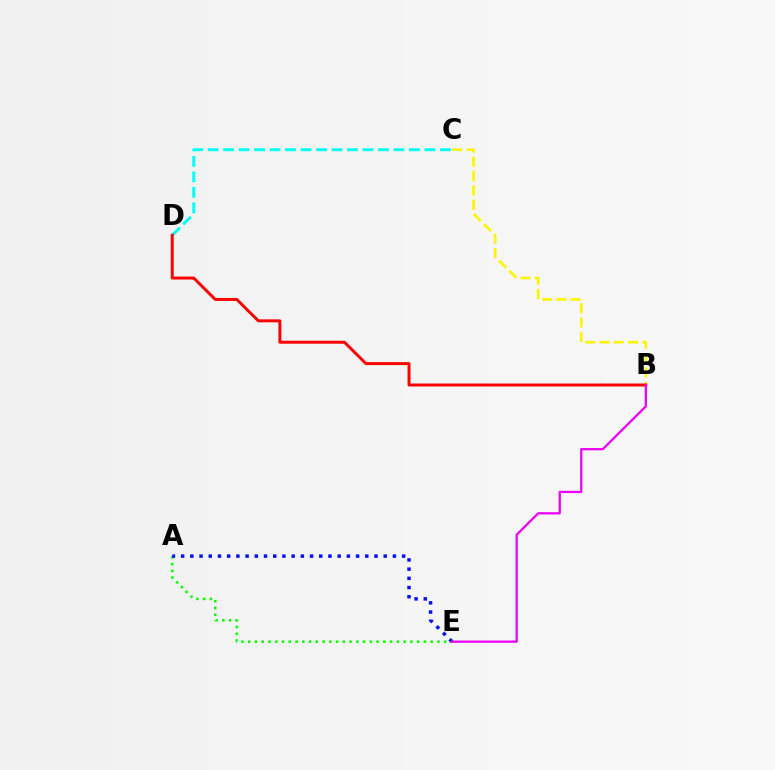{('A', 'E'): [{'color': '#08ff00', 'line_style': 'dotted', 'thickness': 1.84}, {'color': '#0010ff', 'line_style': 'dotted', 'thickness': 2.5}], ('B', 'C'): [{'color': '#fcf500', 'line_style': 'dashed', 'thickness': 1.94}], ('C', 'D'): [{'color': '#00fff6', 'line_style': 'dashed', 'thickness': 2.1}], ('B', 'D'): [{'color': '#ff0000', 'line_style': 'solid', 'thickness': 2.13}], ('B', 'E'): [{'color': '#ee00ff', 'line_style': 'solid', 'thickness': 1.64}]}